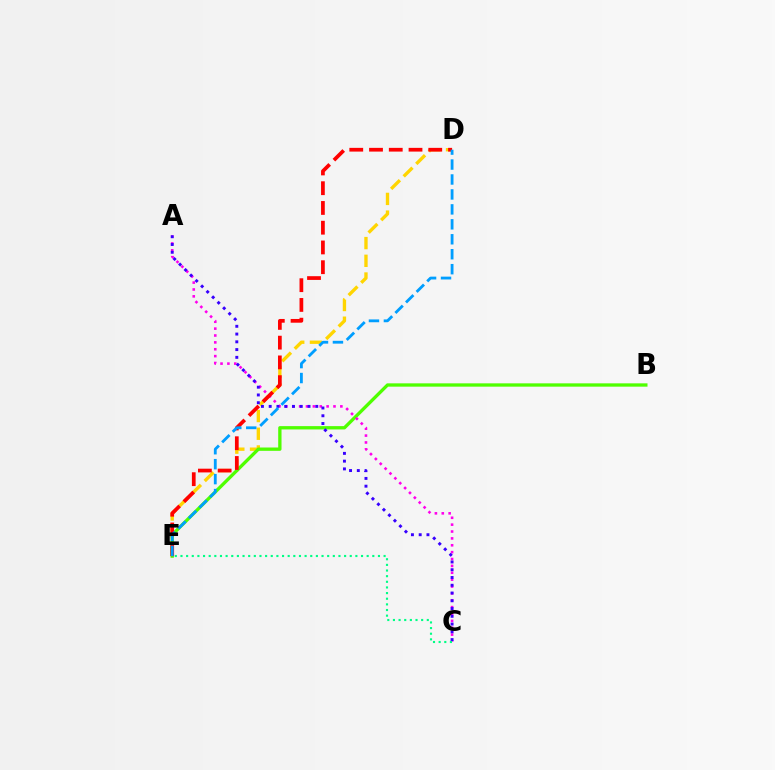{('D', 'E'): [{'color': '#ffd500', 'line_style': 'dashed', 'thickness': 2.41}, {'color': '#ff0000', 'line_style': 'dashed', 'thickness': 2.68}, {'color': '#009eff', 'line_style': 'dashed', 'thickness': 2.03}], ('B', 'E'): [{'color': '#4fff00', 'line_style': 'solid', 'thickness': 2.39}], ('A', 'C'): [{'color': '#ff00ed', 'line_style': 'dotted', 'thickness': 1.87}, {'color': '#3700ff', 'line_style': 'dotted', 'thickness': 2.11}], ('C', 'E'): [{'color': '#00ff86', 'line_style': 'dotted', 'thickness': 1.53}]}